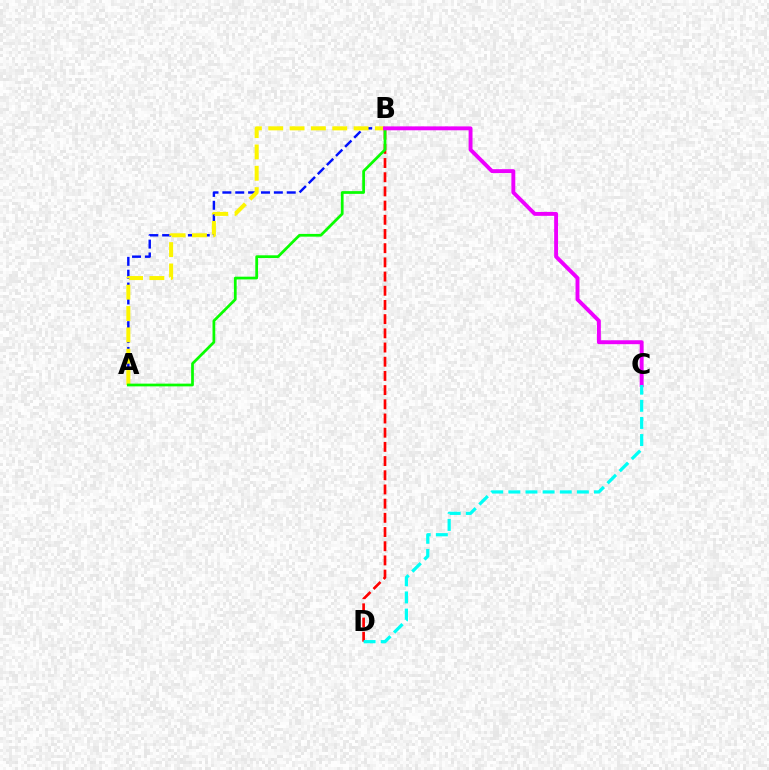{('B', 'D'): [{'color': '#ff0000', 'line_style': 'dashed', 'thickness': 1.93}], ('A', 'B'): [{'color': '#0010ff', 'line_style': 'dashed', 'thickness': 1.75}, {'color': '#fcf500', 'line_style': 'dashed', 'thickness': 2.9}, {'color': '#08ff00', 'line_style': 'solid', 'thickness': 1.97}], ('B', 'C'): [{'color': '#ee00ff', 'line_style': 'solid', 'thickness': 2.81}], ('C', 'D'): [{'color': '#00fff6', 'line_style': 'dashed', 'thickness': 2.33}]}